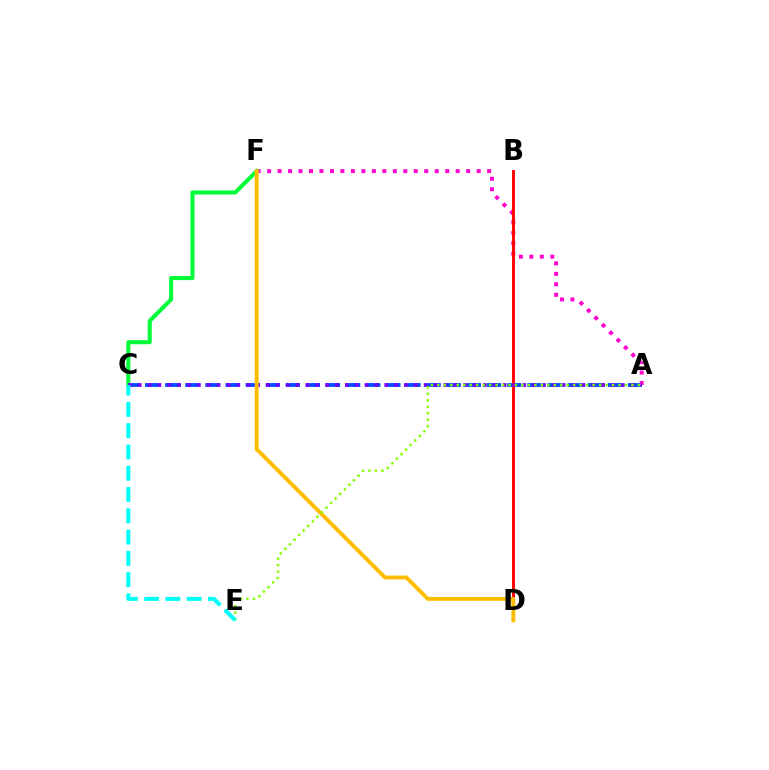{('A', 'C'): [{'color': '#004bff', 'line_style': 'dashed', 'thickness': 2.73}, {'color': '#7200ff', 'line_style': 'dotted', 'thickness': 2.68}], ('A', 'F'): [{'color': '#ff00cf', 'line_style': 'dotted', 'thickness': 2.85}], ('C', 'F'): [{'color': '#00ff39', 'line_style': 'solid', 'thickness': 2.92}], ('B', 'D'): [{'color': '#ff0000', 'line_style': 'solid', 'thickness': 2.1}], ('D', 'F'): [{'color': '#ffbd00', 'line_style': 'solid', 'thickness': 2.8}], ('A', 'E'): [{'color': '#84ff00', 'line_style': 'dotted', 'thickness': 1.76}], ('C', 'E'): [{'color': '#00fff6', 'line_style': 'dashed', 'thickness': 2.89}]}